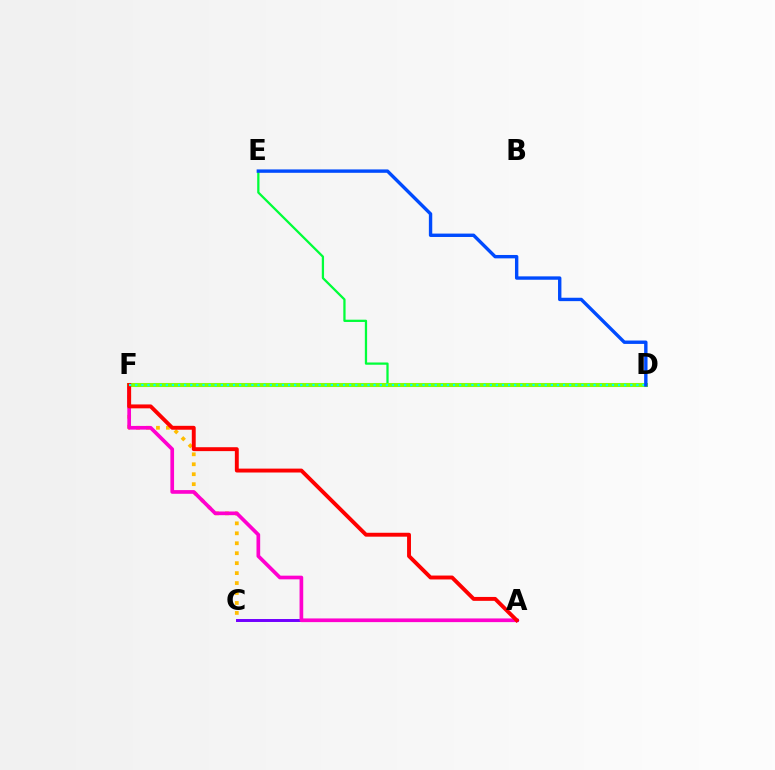{('C', 'F'): [{'color': '#ffbd00', 'line_style': 'dotted', 'thickness': 2.7}], ('A', 'C'): [{'color': '#7200ff', 'line_style': 'solid', 'thickness': 2.13}], ('A', 'F'): [{'color': '#ff00cf', 'line_style': 'solid', 'thickness': 2.65}, {'color': '#ff0000', 'line_style': 'solid', 'thickness': 2.81}], ('D', 'E'): [{'color': '#00ff39', 'line_style': 'solid', 'thickness': 1.63}, {'color': '#004bff', 'line_style': 'solid', 'thickness': 2.44}], ('D', 'F'): [{'color': '#84ff00', 'line_style': 'solid', 'thickness': 2.92}, {'color': '#00fff6', 'line_style': 'dotted', 'thickness': 1.66}]}